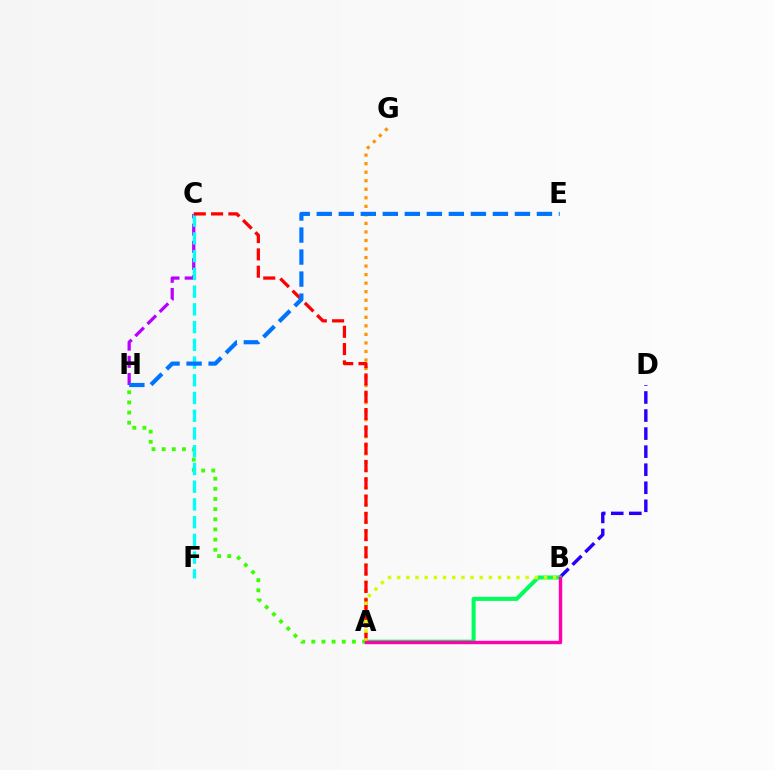{('A', 'H'): [{'color': '#3dff00', 'line_style': 'dotted', 'thickness': 2.76}], ('C', 'H'): [{'color': '#b900ff', 'line_style': 'dashed', 'thickness': 2.33}], ('B', 'D'): [{'color': '#2500ff', 'line_style': 'dashed', 'thickness': 2.45}], ('A', 'B'): [{'color': '#00ff5c', 'line_style': 'solid', 'thickness': 2.9}, {'color': '#d1ff00', 'line_style': 'dotted', 'thickness': 2.49}, {'color': '#ff00ac', 'line_style': 'solid', 'thickness': 2.46}], ('A', 'G'): [{'color': '#ff9400', 'line_style': 'dotted', 'thickness': 2.32}], ('C', 'F'): [{'color': '#00fff6', 'line_style': 'dashed', 'thickness': 2.41}], ('A', 'C'): [{'color': '#ff0000', 'line_style': 'dashed', 'thickness': 2.35}], ('E', 'H'): [{'color': '#0074ff', 'line_style': 'dashed', 'thickness': 2.99}]}